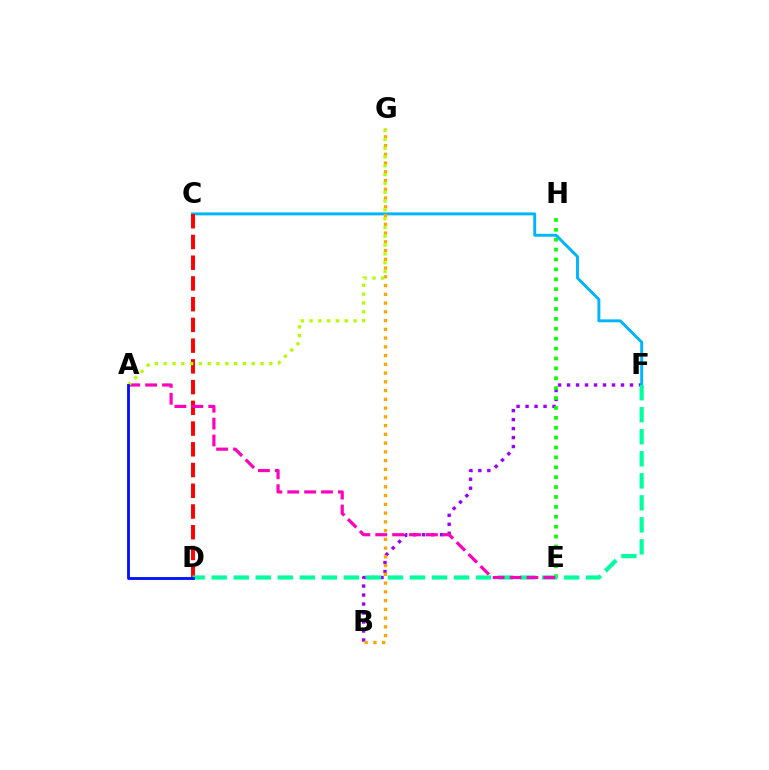{('B', 'F'): [{'color': '#9b00ff', 'line_style': 'dotted', 'thickness': 2.44}], ('E', 'H'): [{'color': '#08ff00', 'line_style': 'dotted', 'thickness': 2.69}], ('C', 'F'): [{'color': '#00b5ff', 'line_style': 'solid', 'thickness': 2.11}], ('B', 'G'): [{'color': '#ffa500', 'line_style': 'dotted', 'thickness': 2.38}], ('C', 'D'): [{'color': '#ff0000', 'line_style': 'dashed', 'thickness': 2.82}], ('D', 'F'): [{'color': '#00ff9d', 'line_style': 'dashed', 'thickness': 2.99}], ('A', 'E'): [{'color': '#ff00bd', 'line_style': 'dashed', 'thickness': 2.29}], ('A', 'G'): [{'color': '#b3ff00', 'line_style': 'dotted', 'thickness': 2.39}], ('A', 'D'): [{'color': '#0010ff', 'line_style': 'solid', 'thickness': 2.03}]}